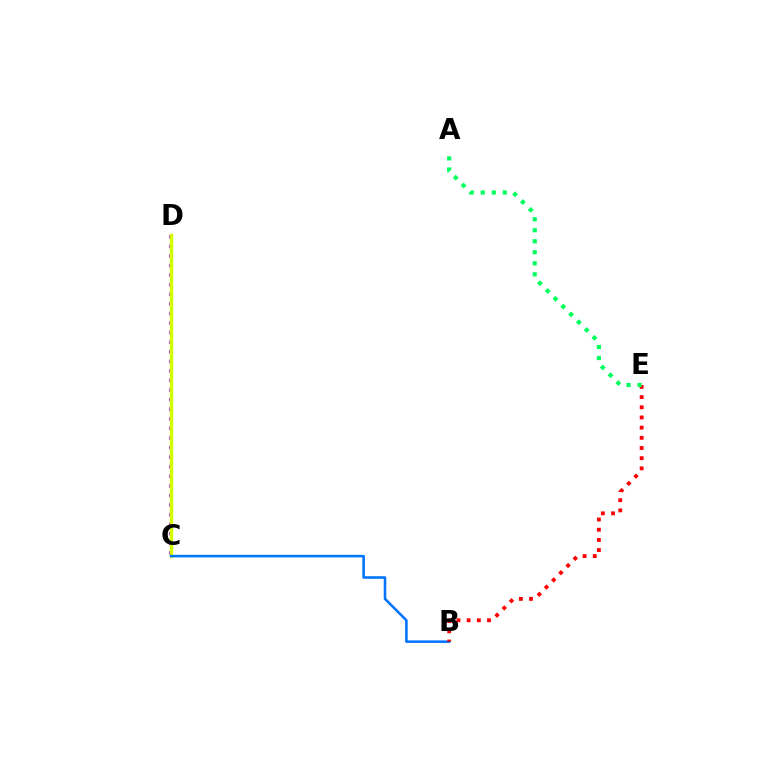{('C', 'D'): [{'color': '#b900ff', 'line_style': 'dotted', 'thickness': 2.6}, {'color': '#d1ff00', 'line_style': 'solid', 'thickness': 2.46}], ('B', 'C'): [{'color': '#0074ff', 'line_style': 'solid', 'thickness': 1.85}], ('B', 'E'): [{'color': '#ff0000', 'line_style': 'dotted', 'thickness': 2.77}], ('A', 'E'): [{'color': '#00ff5c', 'line_style': 'dotted', 'thickness': 3.0}]}